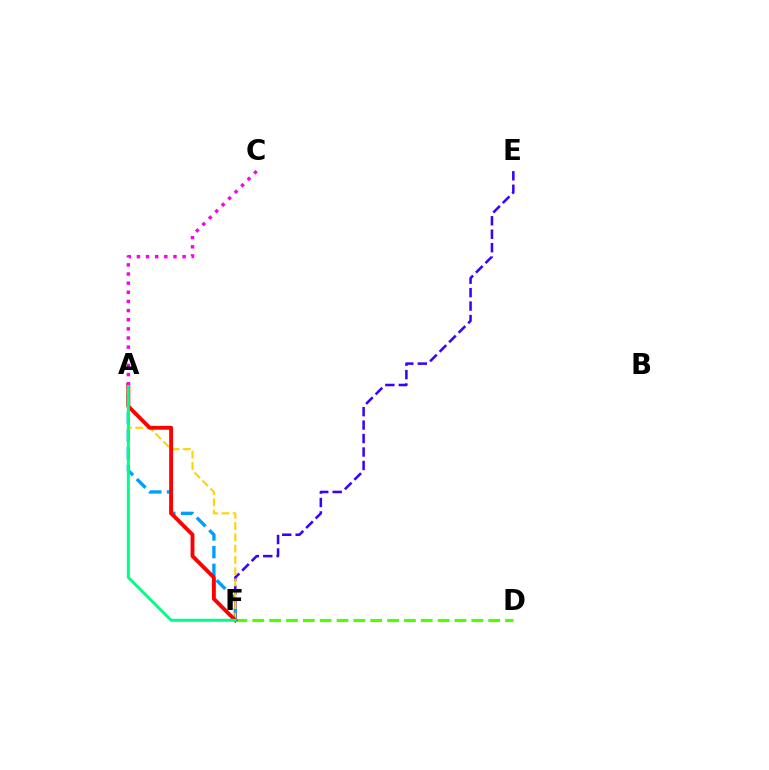{('D', 'F'): [{'color': '#4fff00', 'line_style': 'dashed', 'thickness': 2.29}], ('A', 'F'): [{'color': '#009eff', 'line_style': 'dashed', 'thickness': 2.41}, {'color': '#ffd500', 'line_style': 'dashed', 'thickness': 1.53}, {'color': '#ff0000', 'line_style': 'solid', 'thickness': 2.79}, {'color': '#00ff86', 'line_style': 'solid', 'thickness': 2.15}], ('E', 'F'): [{'color': '#3700ff', 'line_style': 'dashed', 'thickness': 1.83}], ('A', 'C'): [{'color': '#ff00ed', 'line_style': 'dotted', 'thickness': 2.48}]}